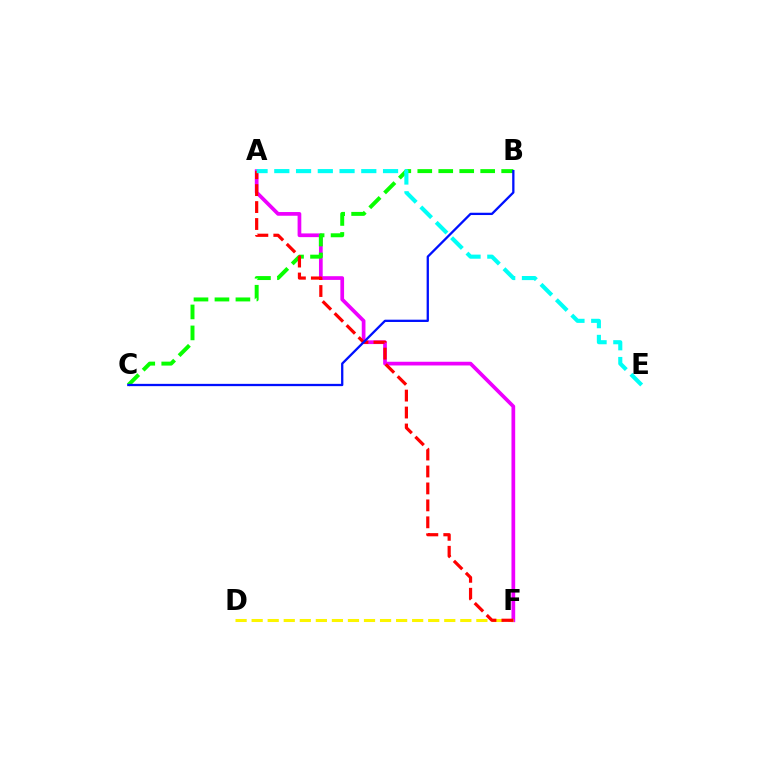{('A', 'F'): [{'color': '#ee00ff', 'line_style': 'solid', 'thickness': 2.67}, {'color': '#ff0000', 'line_style': 'dashed', 'thickness': 2.3}], ('B', 'C'): [{'color': '#08ff00', 'line_style': 'dashed', 'thickness': 2.85}, {'color': '#0010ff', 'line_style': 'solid', 'thickness': 1.65}], ('D', 'F'): [{'color': '#fcf500', 'line_style': 'dashed', 'thickness': 2.18}], ('A', 'E'): [{'color': '#00fff6', 'line_style': 'dashed', 'thickness': 2.95}]}